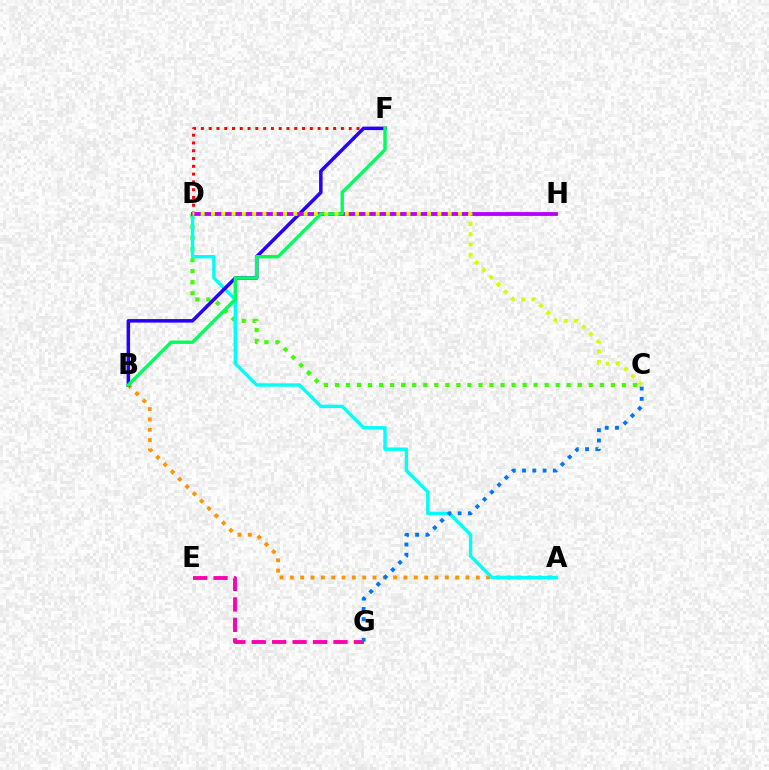{('A', 'B'): [{'color': '#ff9400', 'line_style': 'dotted', 'thickness': 2.81}], ('E', 'G'): [{'color': '#ff00ac', 'line_style': 'dashed', 'thickness': 2.78}], ('C', 'D'): [{'color': '#3dff00', 'line_style': 'dotted', 'thickness': 3.0}, {'color': '#d1ff00', 'line_style': 'dotted', 'thickness': 2.8}], ('A', 'D'): [{'color': '#00fff6', 'line_style': 'solid', 'thickness': 2.43}], ('C', 'G'): [{'color': '#0074ff', 'line_style': 'dotted', 'thickness': 2.79}], ('D', 'F'): [{'color': '#ff0000', 'line_style': 'dotted', 'thickness': 2.11}], ('B', 'F'): [{'color': '#2500ff', 'line_style': 'solid', 'thickness': 2.52}, {'color': '#00ff5c', 'line_style': 'solid', 'thickness': 2.44}], ('D', 'H'): [{'color': '#b900ff', 'line_style': 'solid', 'thickness': 2.76}]}